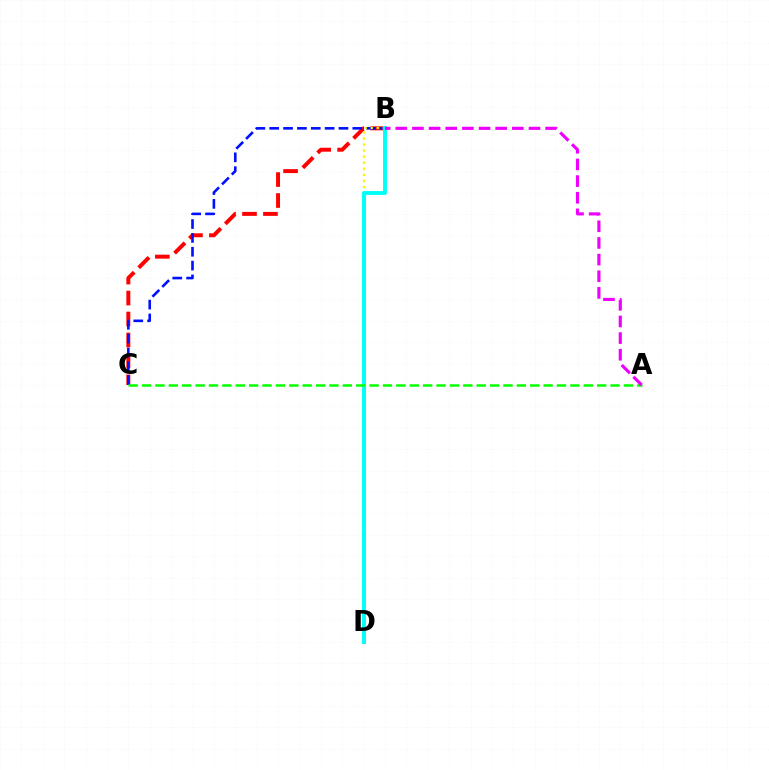{('B', 'C'): [{'color': '#ff0000', 'line_style': 'dashed', 'thickness': 2.85}, {'color': '#0010ff', 'line_style': 'dashed', 'thickness': 1.88}], ('B', 'D'): [{'color': '#fcf500', 'line_style': 'dotted', 'thickness': 1.65}, {'color': '#00fff6', 'line_style': 'solid', 'thickness': 2.81}], ('A', 'C'): [{'color': '#08ff00', 'line_style': 'dashed', 'thickness': 1.82}], ('A', 'B'): [{'color': '#ee00ff', 'line_style': 'dashed', 'thickness': 2.26}]}